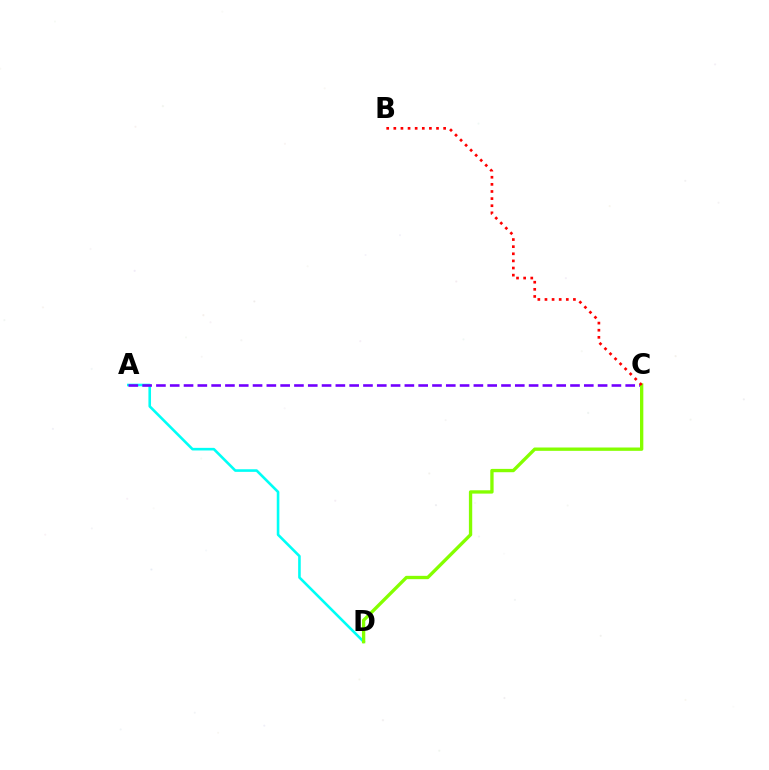{('A', 'D'): [{'color': '#00fff6', 'line_style': 'solid', 'thickness': 1.88}], ('A', 'C'): [{'color': '#7200ff', 'line_style': 'dashed', 'thickness': 1.88}], ('C', 'D'): [{'color': '#84ff00', 'line_style': 'solid', 'thickness': 2.4}], ('B', 'C'): [{'color': '#ff0000', 'line_style': 'dotted', 'thickness': 1.93}]}